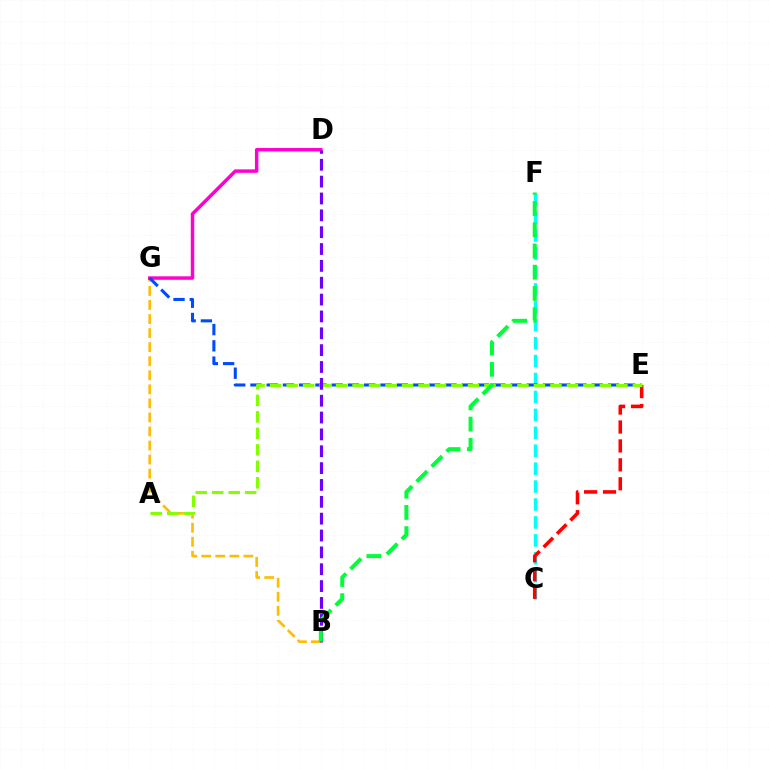{('B', 'G'): [{'color': '#ffbd00', 'line_style': 'dashed', 'thickness': 1.91}], ('C', 'F'): [{'color': '#00fff6', 'line_style': 'dashed', 'thickness': 2.44}], ('D', 'G'): [{'color': '#ff00cf', 'line_style': 'solid', 'thickness': 2.49}], ('C', 'E'): [{'color': '#ff0000', 'line_style': 'dashed', 'thickness': 2.57}], ('E', 'G'): [{'color': '#004bff', 'line_style': 'dashed', 'thickness': 2.21}], ('A', 'E'): [{'color': '#84ff00', 'line_style': 'dashed', 'thickness': 2.24}], ('B', 'D'): [{'color': '#7200ff', 'line_style': 'dashed', 'thickness': 2.29}], ('B', 'F'): [{'color': '#00ff39', 'line_style': 'dashed', 'thickness': 2.88}]}